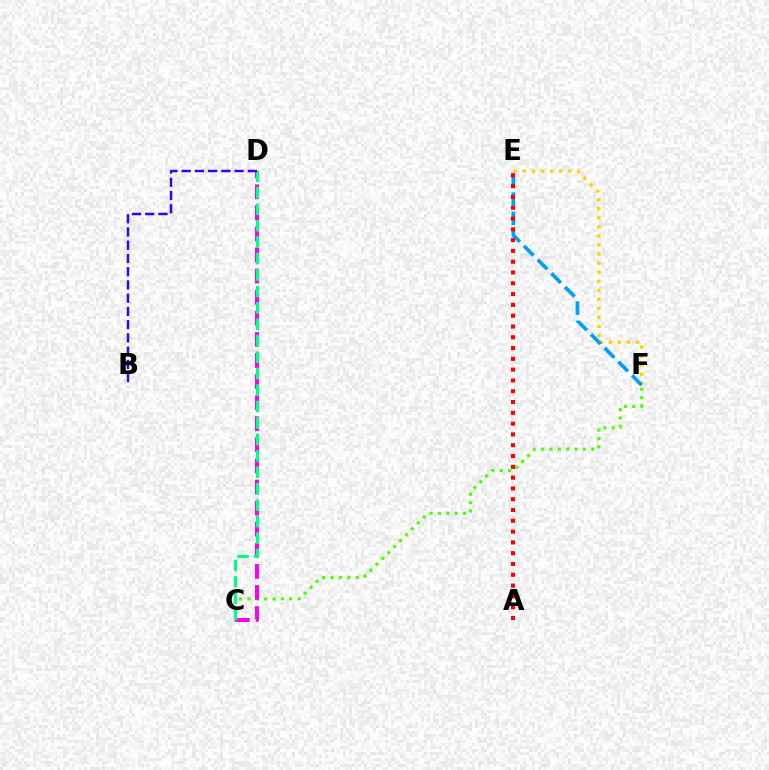{('E', 'F'): [{'color': '#ffd500', 'line_style': 'dotted', 'thickness': 2.46}, {'color': '#009eff', 'line_style': 'dashed', 'thickness': 2.63}], ('C', 'F'): [{'color': '#4fff00', 'line_style': 'dotted', 'thickness': 2.27}], ('C', 'D'): [{'color': '#ff00ed', 'line_style': 'dashed', 'thickness': 2.86}, {'color': '#00ff86', 'line_style': 'dashed', 'thickness': 2.23}], ('B', 'D'): [{'color': '#3700ff', 'line_style': 'dashed', 'thickness': 1.8}], ('A', 'E'): [{'color': '#ff0000', 'line_style': 'dotted', 'thickness': 2.93}]}